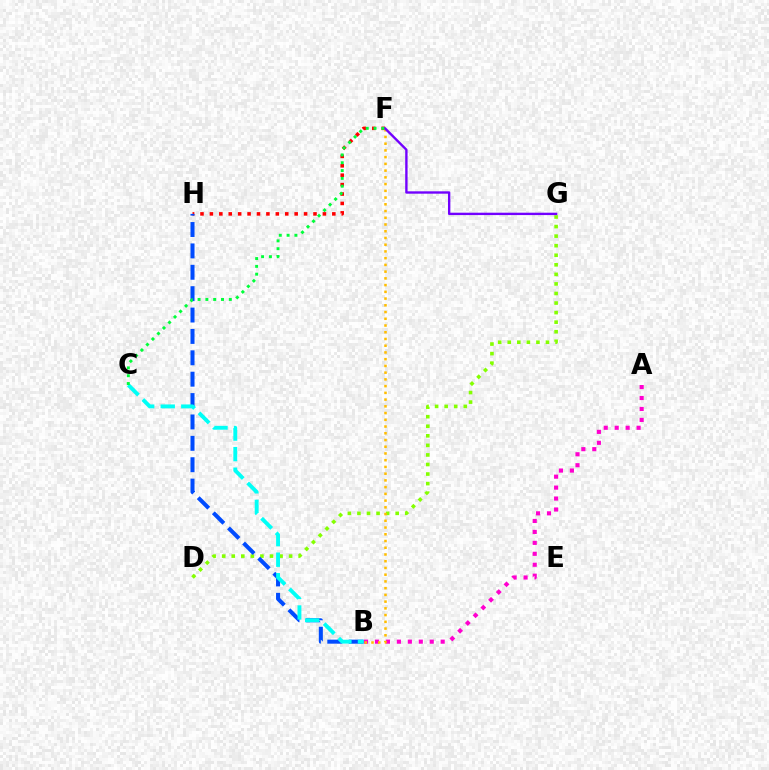{('A', 'B'): [{'color': '#ff00cf', 'line_style': 'dotted', 'thickness': 2.97}], ('F', 'H'): [{'color': '#ff0000', 'line_style': 'dotted', 'thickness': 2.56}], ('D', 'G'): [{'color': '#84ff00', 'line_style': 'dotted', 'thickness': 2.6}], ('B', 'F'): [{'color': '#ffbd00', 'line_style': 'dotted', 'thickness': 1.83}], ('B', 'H'): [{'color': '#004bff', 'line_style': 'dashed', 'thickness': 2.9}], ('B', 'C'): [{'color': '#00fff6', 'line_style': 'dashed', 'thickness': 2.79}], ('F', 'G'): [{'color': '#7200ff', 'line_style': 'solid', 'thickness': 1.71}], ('C', 'F'): [{'color': '#00ff39', 'line_style': 'dotted', 'thickness': 2.12}]}